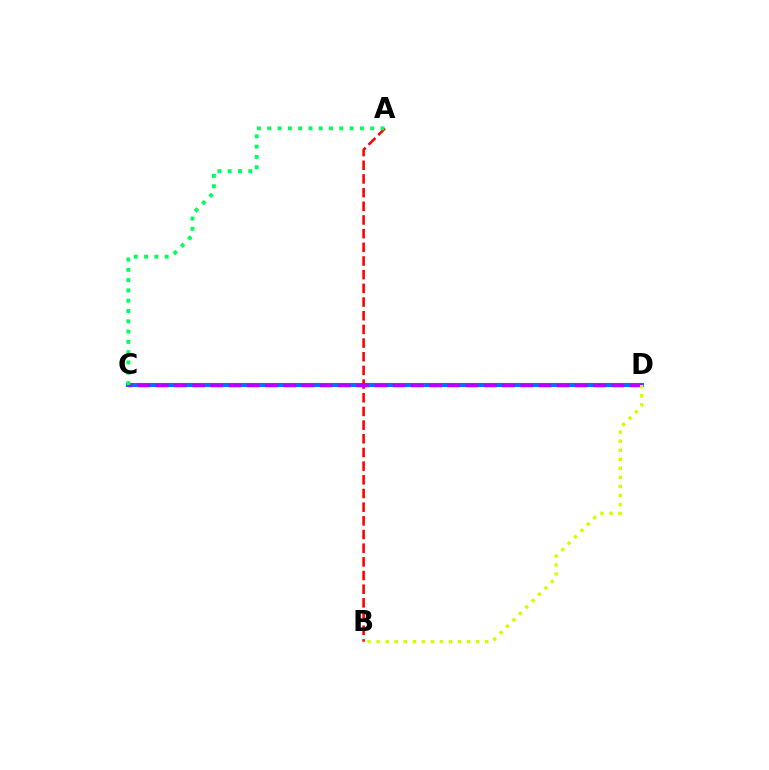{('C', 'D'): [{'color': '#0074ff', 'line_style': 'solid', 'thickness': 2.95}, {'color': '#b900ff', 'line_style': 'dashed', 'thickness': 2.48}], ('A', 'B'): [{'color': '#ff0000', 'line_style': 'dashed', 'thickness': 1.86}], ('B', 'D'): [{'color': '#d1ff00', 'line_style': 'dotted', 'thickness': 2.46}], ('A', 'C'): [{'color': '#00ff5c', 'line_style': 'dotted', 'thickness': 2.8}]}